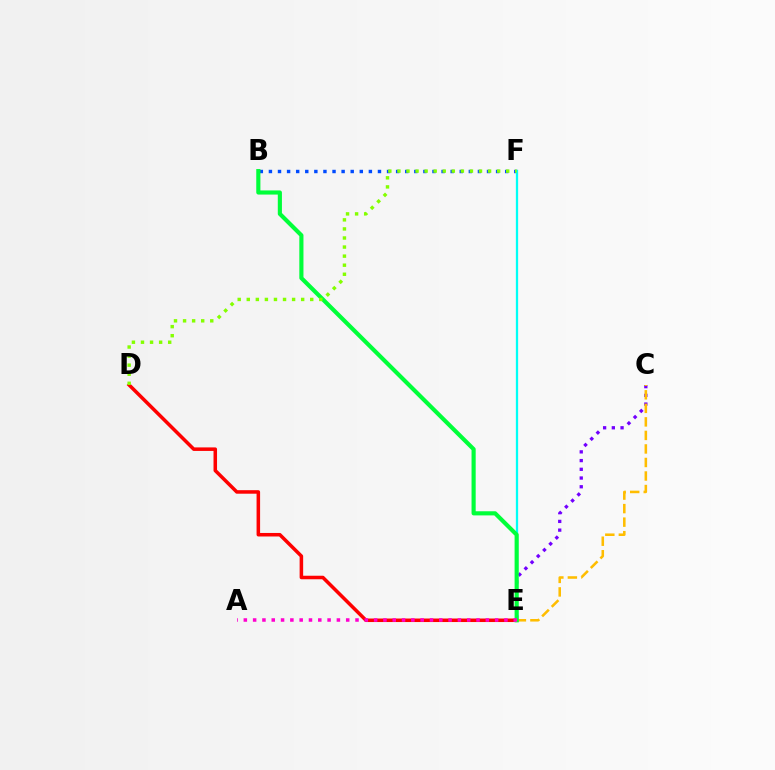{('B', 'F'): [{'color': '#004bff', 'line_style': 'dotted', 'thickness': 2.47}], ('C', 'E'): [{'color': '#7200ff', 'line_style': 'dotted', 'thickness': 2.37}, {'color': '#ffbd00', 'line_style': 'dashed', 'thickness': 1.84}], ('D', 'E'): [{'color': '#ff0000', 'line_style': 'solid', 'thickness': 2.54}], ('E', 'F'): [{'color': '#00fff6', 'line_style': 'solid', 'thickness': 1.65}], ('B', 'E'): [{'color': '#00ff39', 'line_style': 'solid', 'thickness': 2.98}], ('A', 'E'): [{'color': '#ff00cf', 'line_style': 'dotted', 'thickness': 2.53}], ('D', 'F'): [{'color': '#84ff00', 'line_style': 'dotted', 'thickness': 2.46}]}